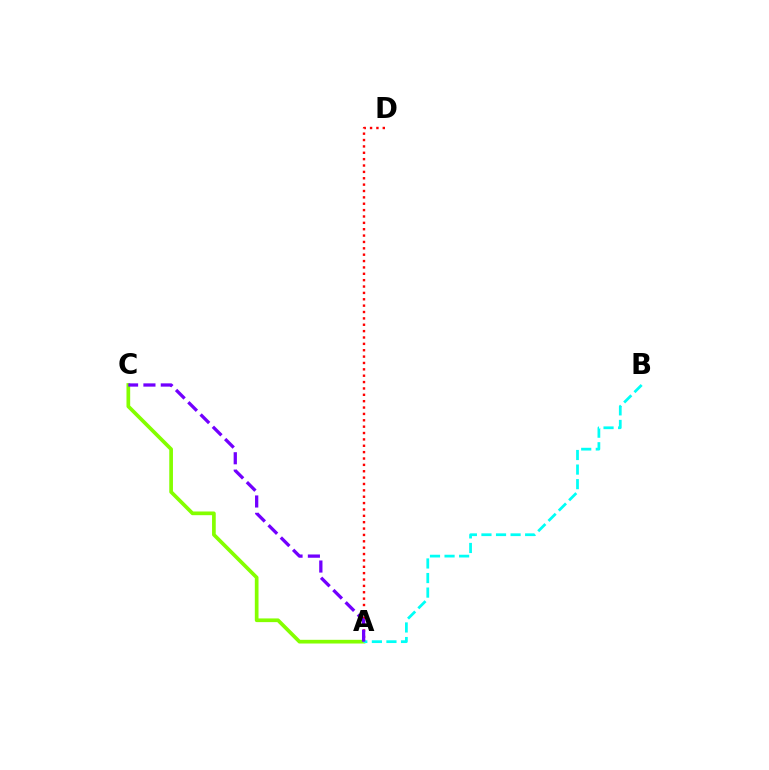{('A', 'D'): [{'color': '#ff0000', 'line_style': 'dotted', 'thickness': 1.73}], ('A', 'C'): [{'color': '#84ff00', 'line_style': 'solid', 'thickness': 2.66}, {'color': '#7200ff', 'line_style': 'dashed', 'thickness': 2.36}], ('A', 'B'): [{'color': '#00fff6', 'line_style': 'dashed', 'thickness': 1.98}]}